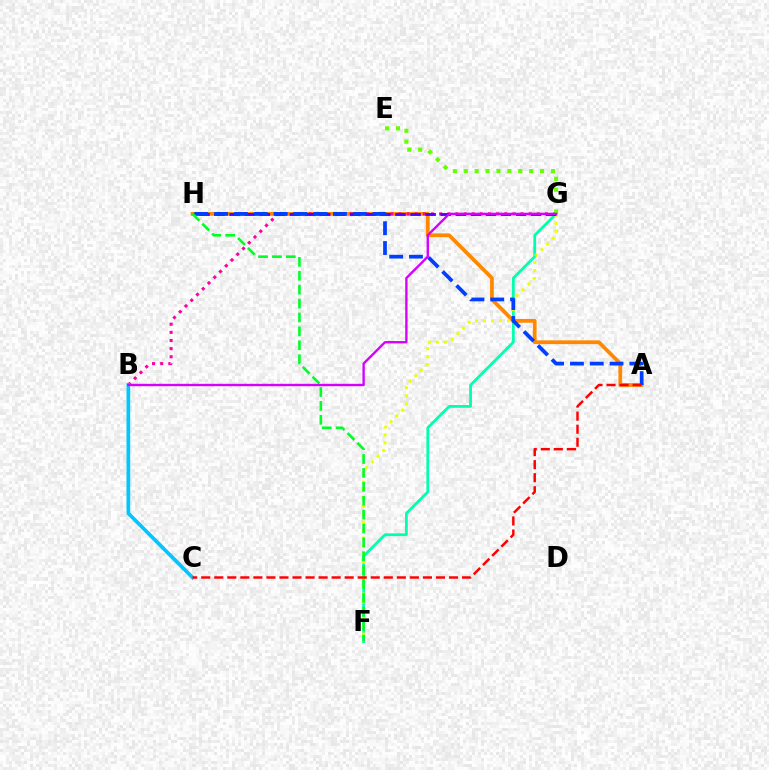{('F', 'G'): [{'color': '#00ffaf', 'line_style': 'solid', 'thickness': 1.99}, {'color': '#eeff00', 'line_style': 'dotted', 'thickness': 2.17}], ('A', 'H'): [{'color': '#ff8800', 'line_style': 'solid', 'thickness': 2.7}, {'color': '#003fff', 'line_style': 'dashed', 'thickness': 2.69}], ('B', 'G'): [{'color': '#ff00a0', 'line_style': 'dotted', 'thickness': 2.21}, {'color': '#d600ff', 'line_style': 'solid', 'thickness': 1.7}], ('B', 'C'): [{'color': '#00c7ff', 'line_style': 'solid', 'thickness': 2.66}], ('E', 'G'): [{'color': '#66ff00', 'line_style': 'dotted', 'thickness': 2.96}], ('G', 'H'): [{'color': '#4f00ff', 'line_style': 'dashed', 'thickness': 2.05}], ('F', 'H'): [{'color': '#00ff27', 'line_style': 'dashed', 'thickness': 1.89}], ('A', 'C'): [{'color': '#ff0000', 'line_style': 'dashed', 'thickness': 1.77}]}